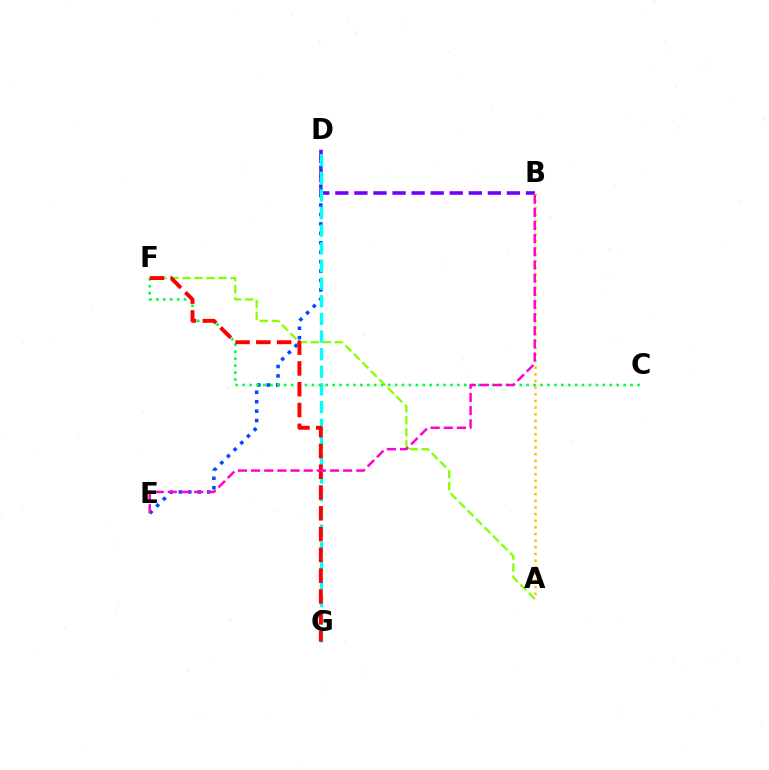{('D', 'E'): [{'color': '#004bff', 'line_style': 'dotted', 'thickness': 2.56}], ('A', 'F'): [{'color': '#84ff00', 'line_style': 'dashed', 'thickness': 1.63}], ('B', 'D'): [{'color': '#7200ff', 'line_style': 'dashed', 'thickness': 2.59}], ('D', 'G'): [{'color': '#00fff6', 'line_style': 'dashed', 'thickness': 2.4}], ('C', 'F'): [{'color': '#00ff39', 'line_style': 'dotted', 'thickness': 1.88}], ('F', 'G'): [{'color': '#ff0000', 'line_style': 'dashed', 'thickness': 2.82}], ('A', 'B'): [{'color': '#ffbd00', 'line_style': 'dotted', 'thickness': 1.81}], ('B', 'E'): [{'color': '#ff00cf', 'line_style': 'dashed', 'thickness': 1.79}]}